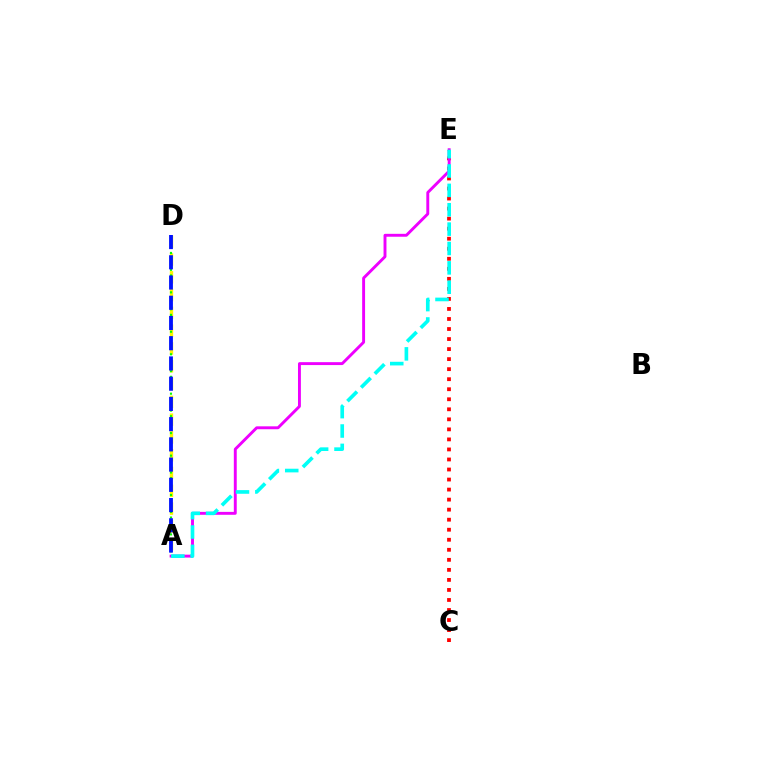{('A', 'D'): [{'color': '#fcf500', 'line_style': 'dashed', 'thickness': 2.42}, {'color': '#08ff00', 'line_style': 'dotted', 'thickness': 1.53}, {'color': '#0010ff', 'line_style': 'dashed', 'thickness': 2.75}], ('C', 'E'): [{'color': '#ff0000', 'line_style': 'dotted', 'thickness': 2.73}], ('A', 'E'): [{'color': '#ee00ff', 'line_style': 'solid', 'thickness': 2.1}, {'color': '#00fff6', 'line_style': 'dashed', 'thickness': 2.63}]}